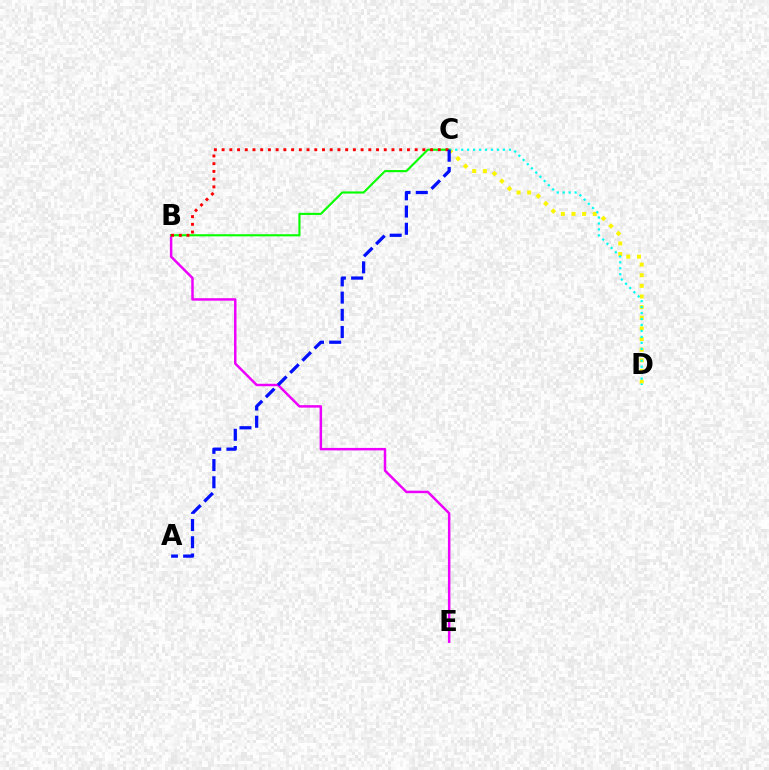{('C', 'D'): [{'color': '#fcf500', 'line_style': 'dotted', 'thickness': 2.89}, {'color': '#00fff6', 'line_style': 'dotted', 'thickness': 1.62}], ('B', 'E'): [{'color': '#ee00ff', 'line_style': 'solid', 'thickness': 1.79}], ('B', 'C'): [{'color': '#08ff00', 'line_style': 'solid', 'thickness': 1.54}, {'color': '#ff0000', 'line_style': 'dotted', 'thickness': 2.1}], ('A', 'C'): [{'color': '#0010ff', 'line_style': 'dashed', 'thickness': 2.34}]}